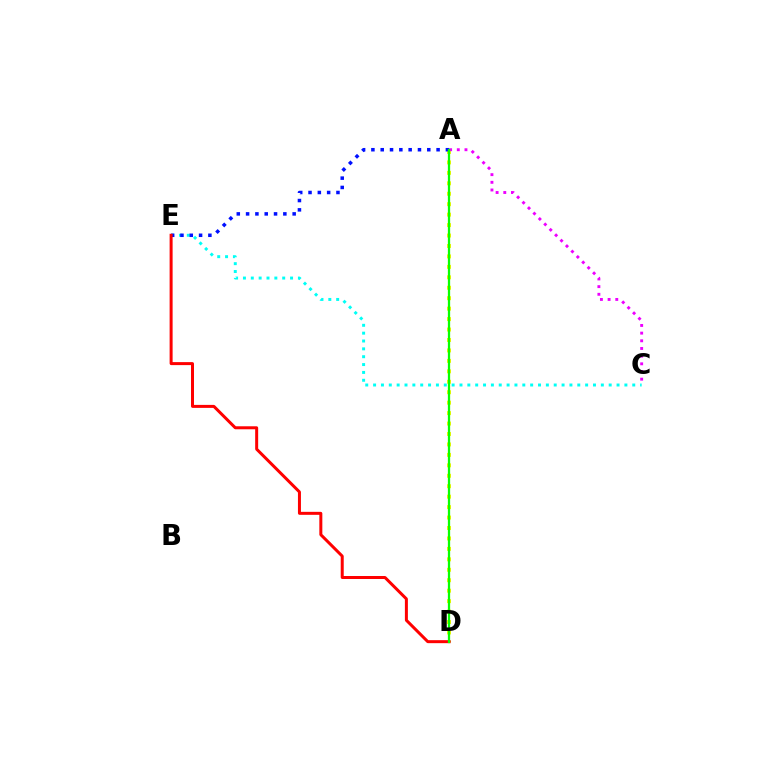{('A', 'D'): [{'color': '#fcf500', 'line_style': 'dotted', 'thickness': 2.84}, {'color': '#08ff00', 'line_style': 'solid', 'thickness': 1.64}], ('A', 'C'): [{'color': '#ee00ff', 'line_style': 'dotted', 'thickness': 2.08}], ('C', 'E'): [{'color': '#00fff6', 'line_style': 'dotted', 'thickness': 2.13}], ('A', 'E'): [{'color': '#0010ff', 'line_style': 'dotted', 'thickness': 2.53}], ('D', 'E'): [{'color': '#ff0000', 'line_style': 'solid', 'thickness': 2.16}]}